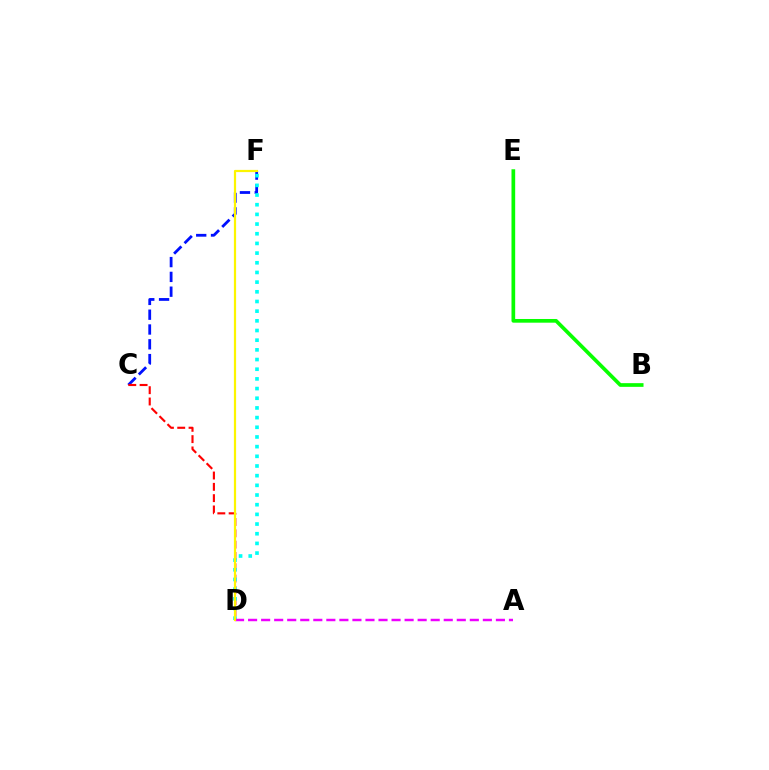{('C', 'F'): [{'color': '#0010ff', 'line_style': 'dashed', 'thickness': 2.01}], ('C', 'D'): [{'color': '#ff0000', 'line_style': 'dashed', 'thickness': 1.54}], ('D', 'F'): [{'color': '#00fff6', 'line_style': 'dotted', 'thickness': 2.63}, {'color': '#fcf500', 'line_style': 'solid', 'thickness': 1.59}], ('A', 'D'): [{'color': '#ee00ff', 'line_style': 'dashed', 'thickness': 1.77}], ('B', 'E'): [{'color': '#08ff00', 'line_style': 'solid', 'thickness': 2.66}]}